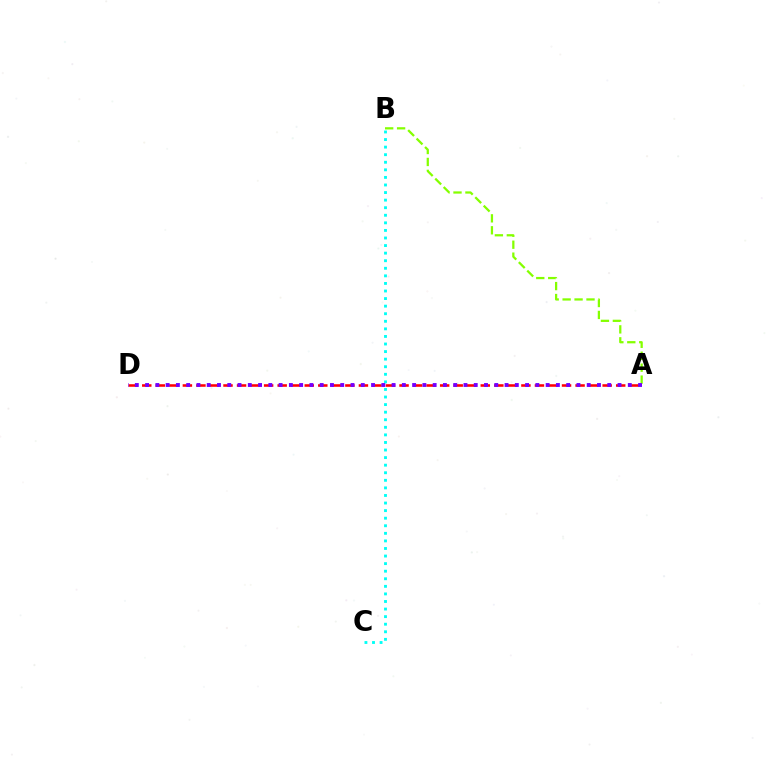{('B', 'C'): [{'color': '#00fff6', 'line_style': 'dotted', 'thickness': 2.06}], ('A', 'D'): [{'color': '#ff0000', 'line_style': 'dashed', 'thickness': 1.84}, {'color': '#7200ff', 'line_style': 'dotted', 'thickness': 2.79}], ('A', 'B'): [{'color': '#84ff00', 'line_style': 'dashed', 'thickness': 1.62}]}